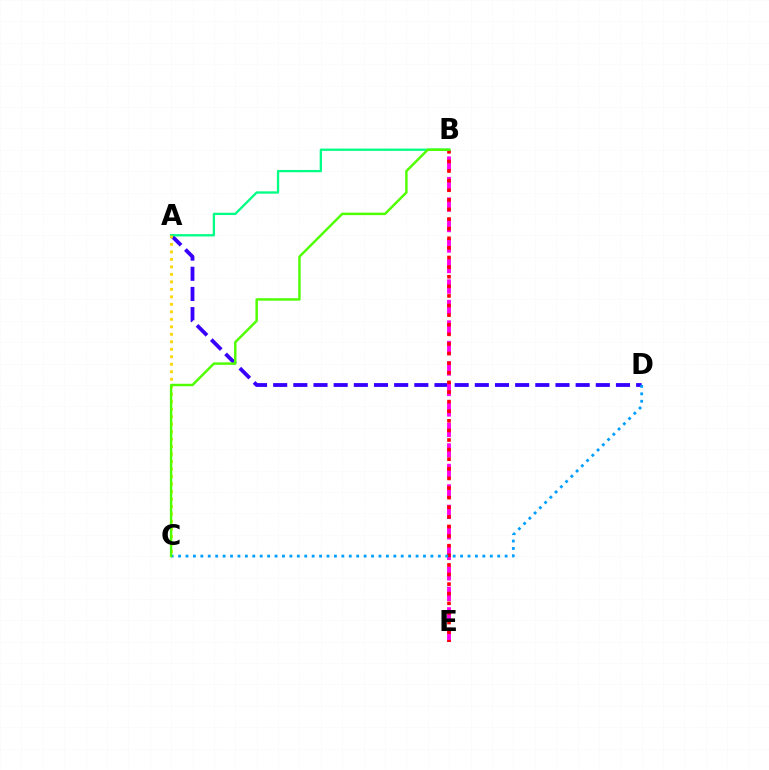{('A', 'D'): [{'color': '#3700ff', 'line_style': 'dashed', 'thickness': 2.74}], ('B', 'E'): [{'color': '#ff00ed', 'line_style': 'dashed', 'thickness': 2.78}, {'color': '#ff0000', 'line_style': 'dotted', 'thickness': 2.61}], ('A', 'B'): [{'color': '#00ff86', 'line_style': 'solid', 'thickness': 1.66}], ('C', 'D'): [{'color': '#009eff', 'line_style': 'dotted', 'thickness': 2.02}], ('A', 'C'): [{'color': '#ffd500', 'line_style': 'dotted', 'thickness': 2.04}], ('B', 'C'): [{'color': '#4fff00', 'line_style': 'solid', 'thickness': 1.76}]}